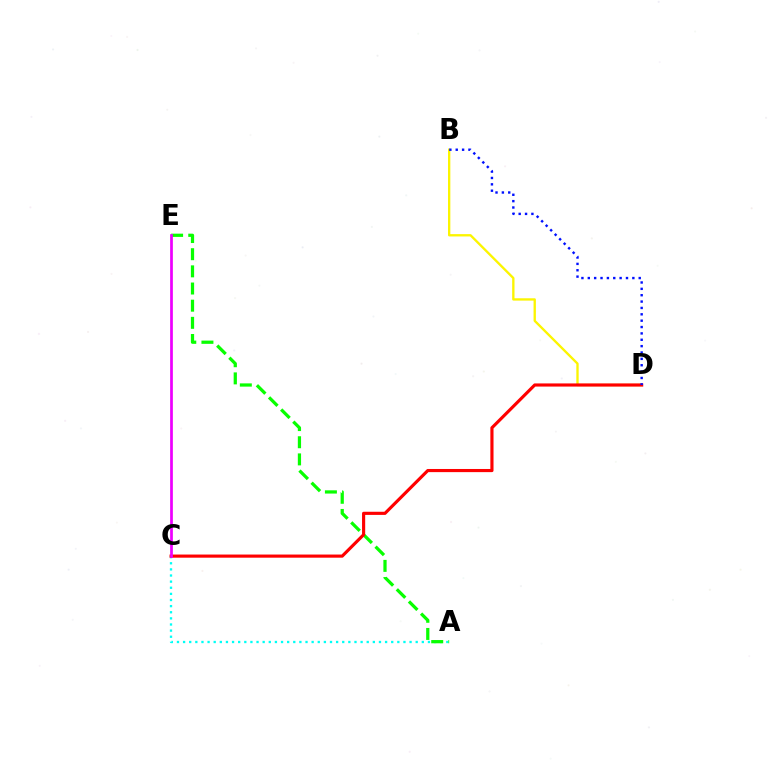{('A', 'C'): [{'color': '#00fff6', 'line_style': 'dotted', 'thickness': 1.66}], ('B', 'D'): [{'color': '#fcf500', 'line_style': 'solid', 'thickness': 1.68}, {'color': '#0010ff', 'line_style': 'dotted', 'thickness': 1.73}], ('A', 'E'): [{'color': '#08ff00', 'line_style': 'dashed', 'thickness': 2.33}], ('C', 'D'): [{'color': '#ff0000', 'line_style': 'solid', 'thickness': 2.27}], ('C', 'E'): [{'color': '#ee00ff', 'line_style': 'solid', 'thickness': 1.97}]}